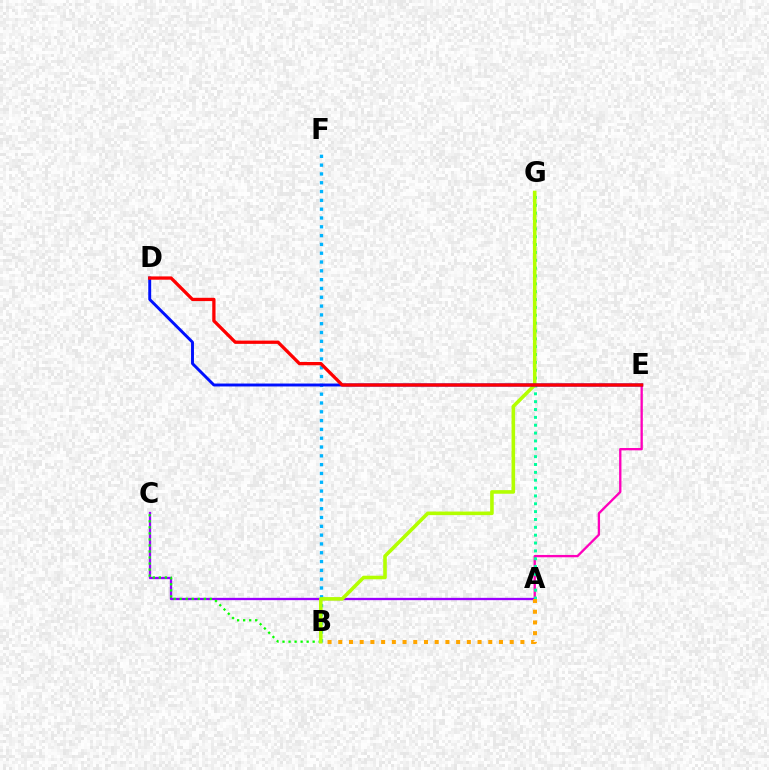{('A', 'E'): [{'color': '#ff00bd', 'line_style': 'solid', 'thickness': 1.67}], ('A', 'C'): [{'color': '#9b00ff', 'line_style': 'solid', 'thickness': 1.66}], ('B', 'C'): [{'color': '#08ff00', 'line_style': 'dotted', 'thickness': 1.64}], ('A', 'G'): [{'color': '#00ff9d', 'line_style': 'dotted', 'thickness': 2.13}], ('B', 'F'): [{'color': '#00b5ff', 'line_style': 'dotted', 'thickness': 2.39}], ('B', 'G'): [{'color': '#b3ff00', 'line_style': 'solid', 'thickness': 2.58}], ('D', 'E'): [{'color': '#0010ff', 'line_style': 'solid', 'thickness': 2.1}, {'color': '#ff0000', 'line_style': 'solid', 'thickness': 2.37}], ('A', 'B'): [{'color': '#ffa500', 'line_style': 'dotted', 'thickness': 2.91}]}